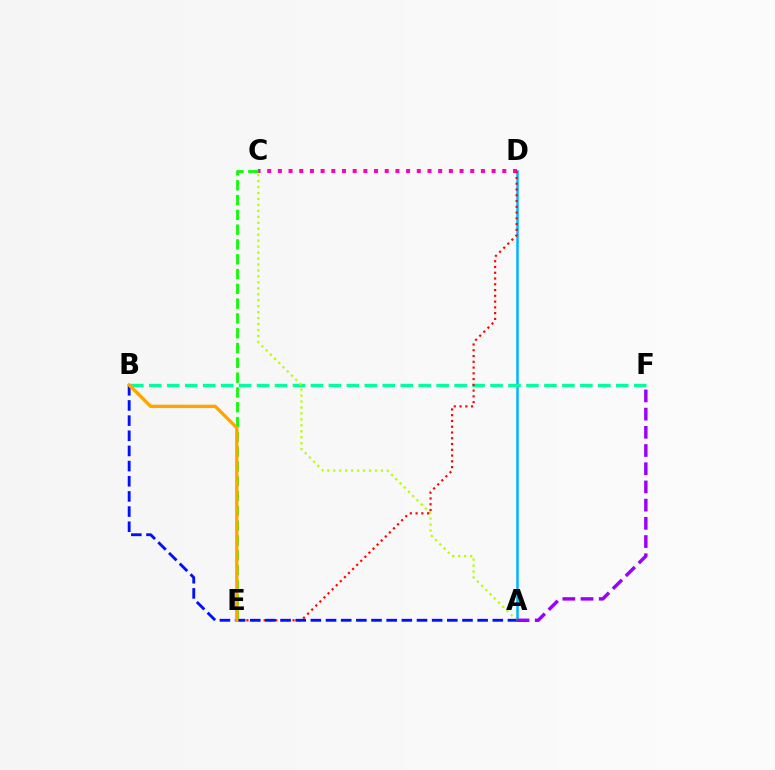{('A', 'D'): [{'color': '#00b5ff', 'line_style': 'solid', 'thickness': 1.8}], ('C', 'D'): [{'color': '#ff00bd', 'line_style': 'dotted', 'thickness': 2.9}], ('A', 'F'): [{'color': '#9b00ff', 'line_style': 'dashed', 'thickness': 2.47}], ('C', 'E'): [{'color': '#08ff00', 'line_style': 'dashed', 'thickness': 2.01}], ('B', 'F'): [{'color': '#00ff9d', 'line_style': 'dashed', 'thickness': 2.44}], ('A', 'C'): [{'color': '#b3ff00', 'line_style': 'dotted', 'thickness': 1.62}], ('D', 'E'): [{'color': '#ff0000', 'line_style': 'dotted', 'thickness': 1.57}], ('A', 'B'): [{'color': '#0010ff', 'line_style': 'dashed', 'thickness': 2.06}], ('B', 'E'): [{'color': '#ffa500', 'line_style': 'solid', 'thickness': 2.43}]}